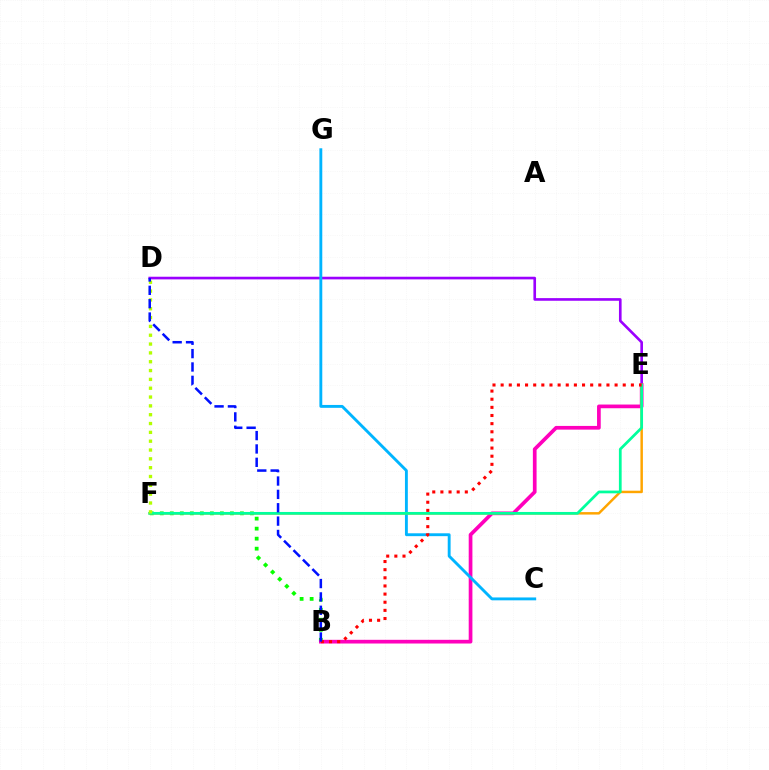{('B', 'F'): [{'color': '#08ff00', 'line_style': 'dotted', 'thickness': 2.72}], ('D', 'E'): [{'color': '#9b00ff', 'line_style': 'solid', 'thickness': 1.9}], ('B', 'E'): [{'color': '#ff00bd', 'line_style': 'solid', 'thickness': 2.66}, {'color': '#ff0000', 'line_style': 'dotted', 'thickness': 2.21}], ('C', 'G'): [{'color': '#00b5ff', 'line_style': 'solid', 'thickness': 2.07}], ('E', 'F'): [{'color': '#ffa500', 'line_style': 'solid', 'thickness': 1.78}, {'color': '#00ff9d', 'line_style': 'solid', 'thickness': 1.97}], ('D', 'F'): [{'color': '#b3ff00', 'line_style': 'dotted', 'thickness': 2.4}], ('B', 'D'): [{'color': '#0010ff', 'line_style': 'dashed', 'thickness': 1.82}]}